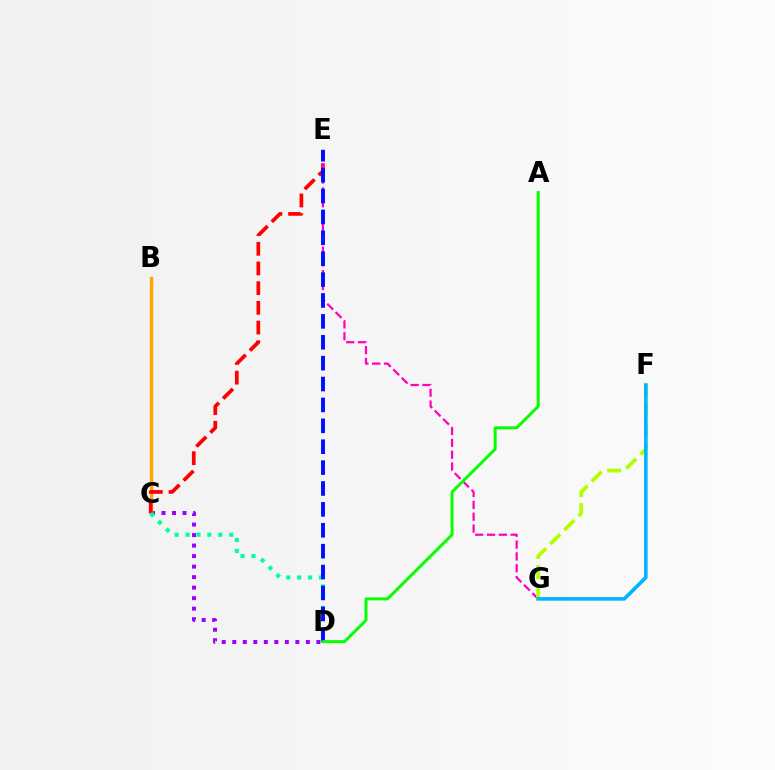{('C', 'D'): [{'color': '#9b00ff', 'line_style': 'dotted', 'thickness': 2.86}, {'color': '#00ff9d', 'line_style': 'dotted', 'thickness': 2.96}], ('B', 'C'): [{'color': '#ffa500', 'line_style': 'solid', 'thickness': 2.41}], ('C', 'E'): [{'color': '#ff0000', 'line_style': 'dashed', 'thickness': 2.67}], ('E', 'G'): [{'color': '#ff00bd', 'line_style': 'dashed', 'thickness': 1.61}], ('F', 'G'): [{'color': '#b3ff00', 'line_style': 'dashed', 'thickness': 2.71}, {'color': '#00b5ff', 'line_style': 'solid', 'thickness': 2.6}], ('D', 'E'): [{'color': '#0010ff', 'line_style': 'dashed', 'thickness': 2.84}], ('A', 'D'): [{'color': '#08ff00', 'line_style': 'solid', 'thickness': 2.16}]}